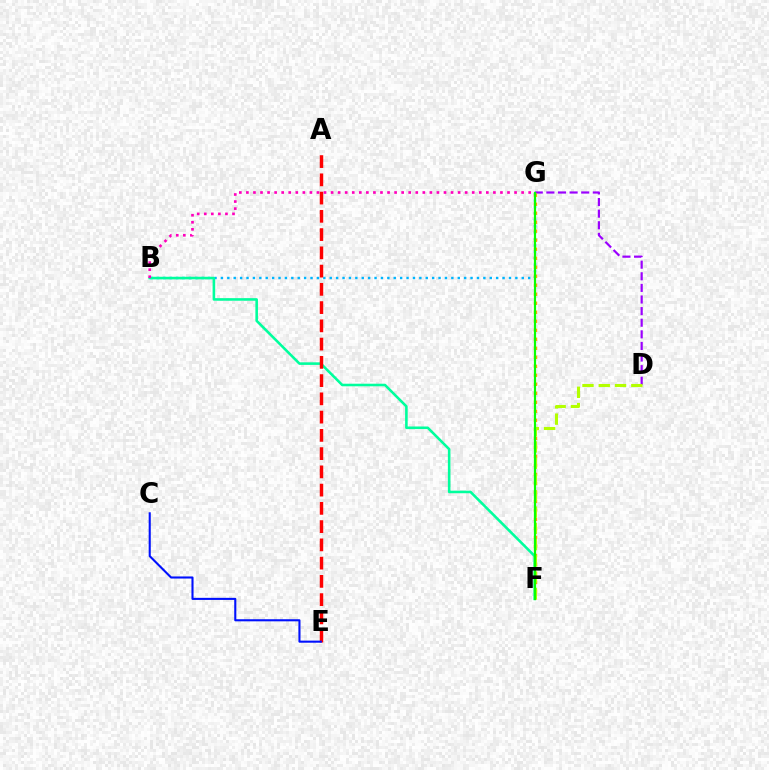{('B', 'G'): [{'color': '#00b5ff', 'line_style': 'dotted', 'thickness': 1.74}, {'color': '#ff00bd', 'line_style': 'dotted', 'thickness': 1.92}], ('D', 'G'): [{'color': '#9b00ff', 'line_style': 'dashed', 'thickness': 1.58}], ('F', 'G'): [{'color': '#ffa500', 'line_style': 'dotted', 'thickness': 2.45}, {'color': '#08ff00', 'line_style': 'solid', 'thickness': 1.57}], ('B', 'F'): [{'color': '#00ff9d', 'line_style': 'solid', 'thickness': 1.86}], ('A', 'E'): [{'color': '#ff0000', 'line_style': 'dashed', 'thickness': 2.48}], ('D', 'F'): [{'color': '#b3ff00', 'line_style': 'dashed', 'thickness': 2.21}], ('C', 'E'): [{'color': '#0010ff', 'line_style': 'solid', 'thickness': 1.51}]}